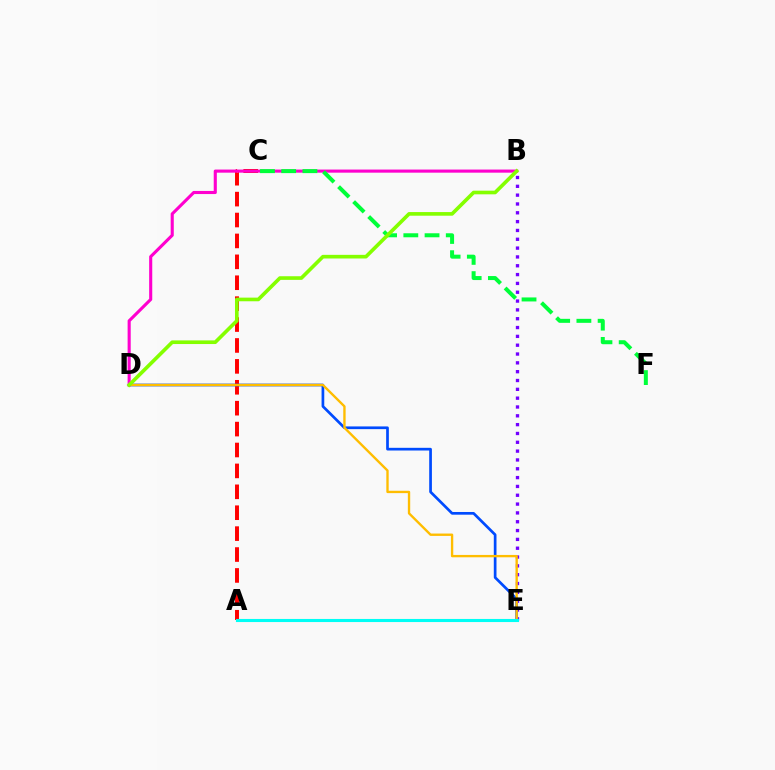{('A', 'C'): [{'color': '#ff0000', 'line_style': 'dashed', 'thickness': 2.84}], ('D', 'E'): [{'color': '#004bff', 'line_style': 'solid', 'thickness': 1.95}, {'color': '#ffbd00', 'line_style': 'solid', 'thickness': 1.7}], ('B', 'D'): [{'color': '#ff00cf', 'line_style': 'solid', 'thickness': 2.24}, {'color': '#84ff00', 'line_style': 'solid', 'thickness': 2.62}], ('C', 'F'): [{'color': '#00ff39', 'line_style': 'dashed', 'thickness': 2.88}], ('B', 'E'): [{'color': '#7200ff', 'line_style': 'dotted', 'thickness': 2.4}], ('A', 'E'): [{'color': '#00fff6', 'line_style': 'solid', 'thickness': 2.23}]}